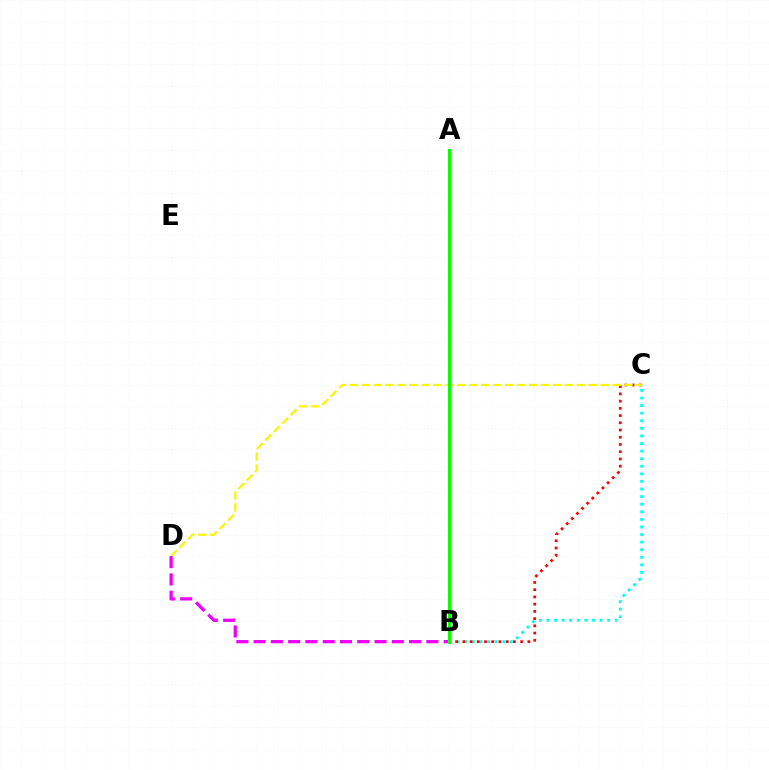{('B', 'C'): [{'color': '#00fff6', 'line_style': 'dotted', 'thickness': 2.06}, {'color': '#ff0000', 'line_style': 'dotted', 'thickness': 1.96}], ('A', 'B'): [{'color': '#0010ff', 'line_style': 'dashed', 'thickness': 1.9}, {'color': '#08ff00', 'line_style': 'solid', 'thickness': 2.16}], ('C', 'D'): [{'color': '#fcf500', 'line_style': 'dashed', 'thickness': 1.62}], ('B', 'D'): [{'color': '#ee00ff', 'line_style': 'dashed', 'thickness': 2.35}]}